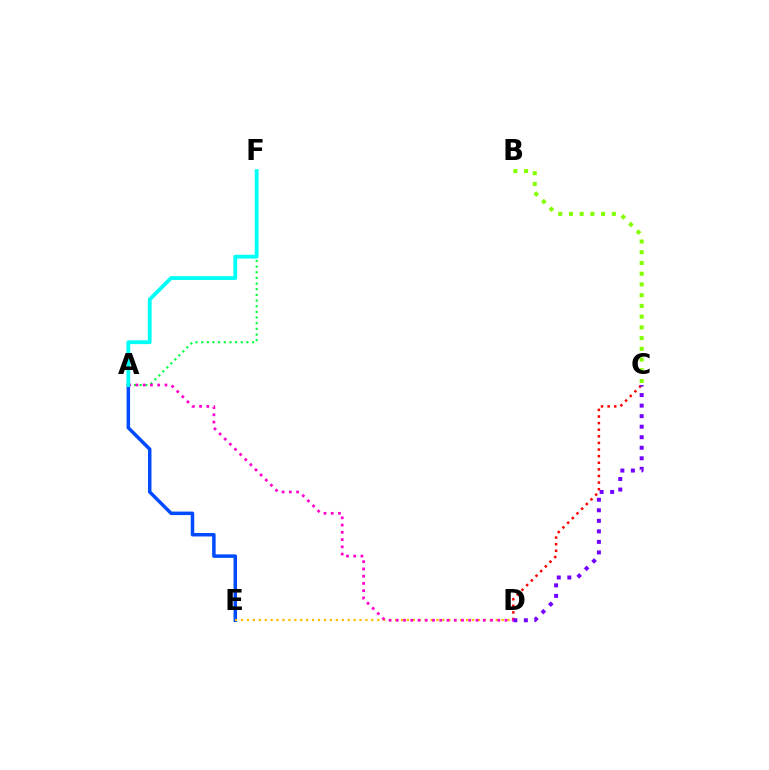{('A', 'E'): [{'color': '#004bff', 'line_style': 'solid', 'thickness': 2.51}], ('D', 'E'): [{'color': '#ffbd00', 'line_style': 'dotted', 'thickness': 1.61}], ('B', 'C'): [{'color': '#84ff00', 'line_style': 'dotted', 'thickness': 2.92}], ('C', 'D'): [{'color': '#ff0000', 'line_style': 'dotted', 'thickness': 1.8}, {'color': '#7200ff', 'line_style': 'dotted', 'thickness': 2.86}], ('A', 'F'): [{'color': '#00ff39', 'line_style': 'dotted', 'thickness': 1.54}, {'color': '#00fff6', 'line_style': 'solid', 'thickness': 2.75}], ('A', 'D'): [{'color': '#ff00cf', 'line_style': 'dotted', 'thickness': 1.97}]}